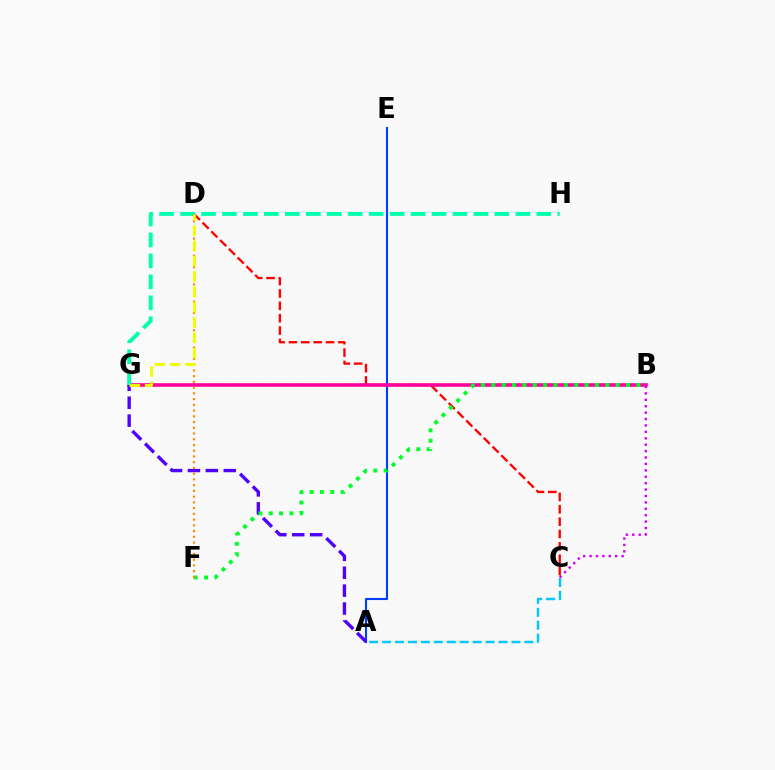{('C', 'D'): [{'color': '#ff0000', 'line_style': 'dashed', 'thickness': 1.68}], ('B', 'G'): [{'color': '#66ff00', 'line_style': 'dashed', 'thickness': 1.72}, {'color': '#ff00a0', 'line_style': 'solid', 'thickness': 2.6}], ('A', 'E'): [{'color': '#003fff', 'line_style': 'solid', 'thickness': 1.51}], ('A', 'C'): [{'color': '#00c7ff', 'line_style': 'dashed', 'thickness': 1.76}], ('G', 'H'): [{'color': '#00ffaf', 'line_style': 'dashed', 'thickness': 2.85}], ('A', 'G'): [{'color': '#4f00ff', 'line_style': 'dashed', 'thickness': 2.43}], ('B', 'F'): [{'color': '#00ff27', 'line_style': 'dotted', 'thickness': 2.82}], ('B', 'C'): [{'color': '#d600ff', 'line_style': 'dotted', 'thickness': 1.74}], ('D', 'F'): [{'color': '#ff8800', 'line_style': 'dotted', 'thickness': 1.56}], ('D', 'G'): [{'color': '#eeff00', 'line_style': 'dashed', 'thickness': 2.08}]}